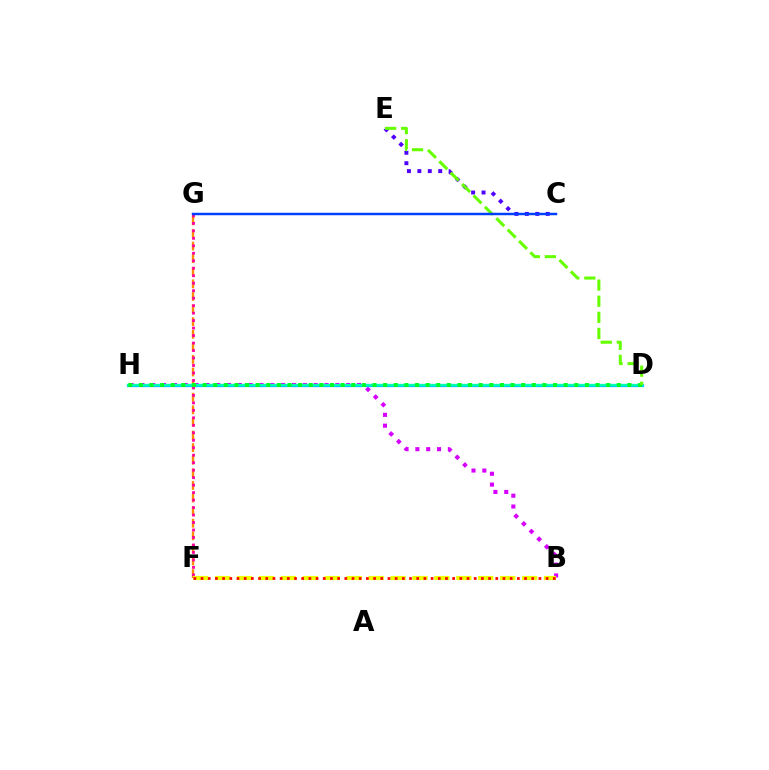{('C', 'E'): [{'color': '#4f00ff', 'line_style': 'dotted', 'thickness': 2.84}], ('F', 'G'): [{'color': '#ff8800', 'line_style': 'dashed', 'thickness': 1.71}, {'color': '#ff00a0', 'line_style': 'dotted', 'thickness': 2.03}], ('B', 'H'): [{'color': '#d600ff', 'line_style': 'dotted', 'thickness': 2.94}], ('D', 'H'): [{'color': '#00c7ff', 'line_style': 'solid', 'thickness': 2.34}, {'color': '#00ffaf', 'line_style': 'solid', 'thickness': 1.51}, {'color': '#00ff27', 'line_style': 'dotted', 'thickness': 2.89}], ('D', 'E'): [{'color': '#66ff00', 'line_style': 'dashed', 'thickness': 2.19}], ('C', 'G'): [{'color': '#003fff', 'line_style': 'solid', 'thickness': 1.77}], ('B', 'F'): [{'color': '#eeff00', 'line_style': 'dashed', 'thickness': 2.98}, {'color': '#ff0000', 'line_style': 'dotted', 'thickness': 1.95}]}